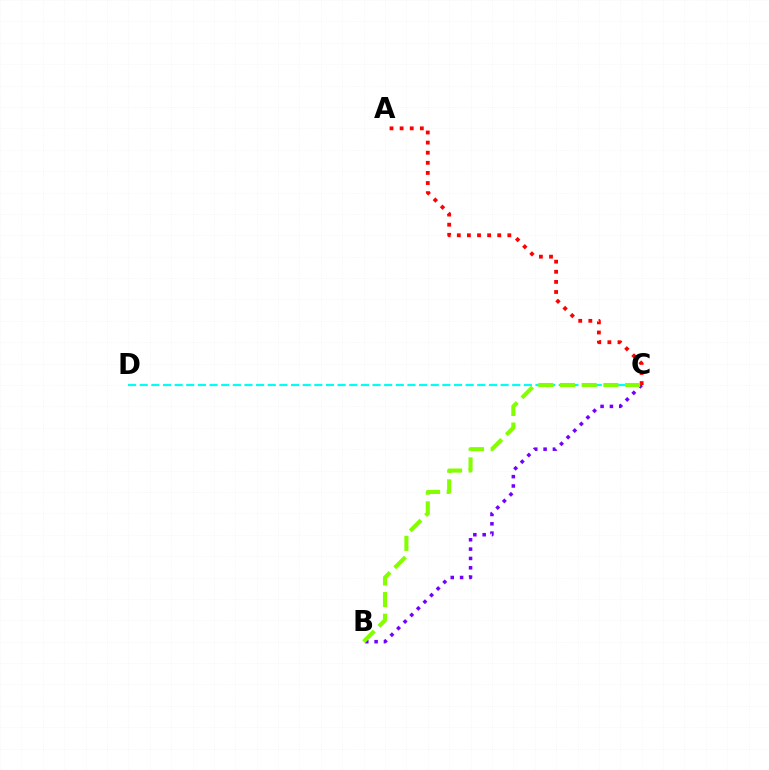{('C', 'D'): [{'color': '#00fff6', 'line_style': 'dashed', 'thickness': 1.58}], ('B', 'C'): [{'color': '#7200ff', 'line_style': 'dotted', 'thickness': 2.54}, {'color': '#84ff00', 'line_style': 'dashed', 'thickness': 2.95}], ('A', 'C'): [{'color': '#ff0000', 'line_style': 'dotted', 'thickness': 2.75}]}